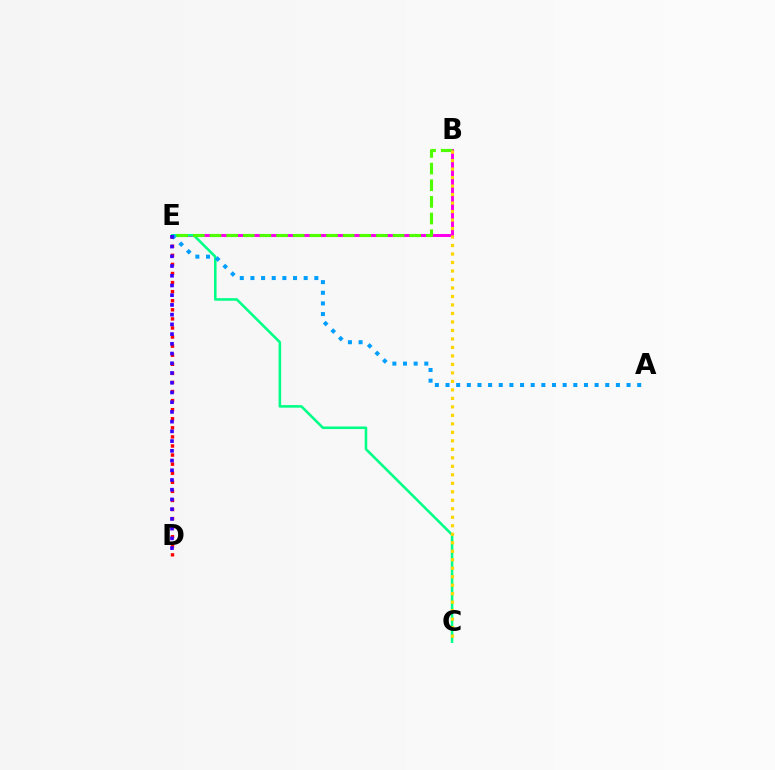{('B', 'E'): [{'color': '#ff00ed', 'line_style': 'solid', 'thickness': 2.16}, {'color': '#4fff00', 'line_style': 'dashed', 'thickness': 2.26}], ('C', 'E'): [{'color': '#00ff86', 'line_style': 'solid', 'thickness': 1.85}], ('B', 'C'): [{'color': '#ffd500', 'line_style': 'dotted', 'thickness': 2.31}], ('D', 'E'): [{'color': '#ff0000', 'line_style': 'dotted', 'thickness': 2.47}, {'color': '#3700ff', 'line_style': 'dotted', 'thickness': 2.64}], ('A', 'E'): [{'color': '#009eff', 'line_style': 'dotted', 'thickness': 2.89}]}